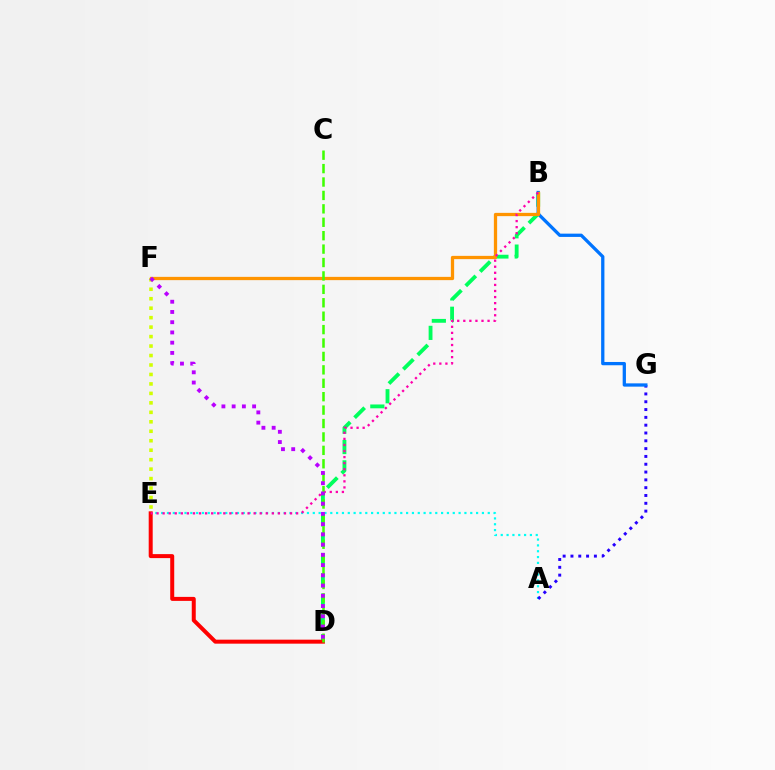{('E', 'F'): [{'color': '#d1ff00', 'line_style': 'dotted', 'thickness': 2.57}], ('A', 'E'): [{'color': '#00fff6', 'line_style': 'dotted', 'thickness': 1.58}], ('A', 'G'): [{'color': '#2500ff', 'line_style': 'dotted', 'thickness': 2.12}], ('B', 'D'): [{'color': '#00ff5c', 'line_style': 'dashed', 'thickness': 2.76}], ('D', 'E'): [{'color': '#ff0000', 'line_style': 'solid', 'thickness': 2.88}], ('B', 'G'): [{'color': '#0074ff', 'line_style': 'solid', 'thickness': 2.36}], ('B', 'F'): [{'color': '#ff9400', 'line_style': 'solid', 'thickness': 2.36}], ('B', 'E'): [{'color': '#ff00ac', 'line_style': 'dotted', 'thickness': 1.65}], ('C', 'D'): [{'color': '#3dff00', 'line_style': 'dashed', 'thickness': 1.82}], ('D', 'F'): [{'color': '#b900ff', 'line_style': 'dotted', 'thickness': 2.78}]}